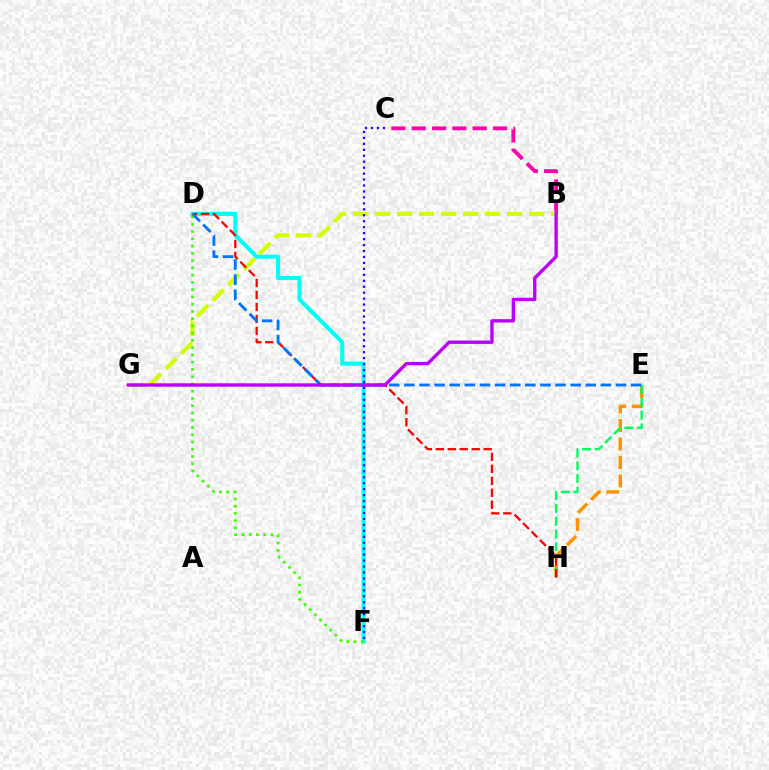{('D', 'F'): [{'color': '#00fff6', 'line_style': 'solid', 'thickness': 2.94}, {'color': '#3dff00', 'line_style': 'dotted', 'thickness': 1.97}], ('E', 'H'): [{'color': '#ff9400', 'line_style': 'dashed', 'thickness': 2.51}, {'color': '#00ff5c', 'line_style': 'dashed', 'thickness': 1.74}], ('B', 'C'): [{'color': '#ff00ac', 'line_style': 'dashed', 'thickness': 2.76}], ('B', 'G'): [{'color': '#d1ff00', 'line_style': 'dashed', 'thickness': 2.99}, {'color': '#b900ff', 'line_style': 'solid', 'thickness': 2.42}], ('D', 'H'): [{'color': '#ff0000', 'line_style': 'dashed', 'thickness': 1.63}], ('D', 'E'): [{'color': '#0074ff', 'line_style': 'dashed', 'thickness': 2.05}], ('C', 'F'): [{'color': '#2500ff', 'line_style': 'dotted', 'thickness': 1.62}]}